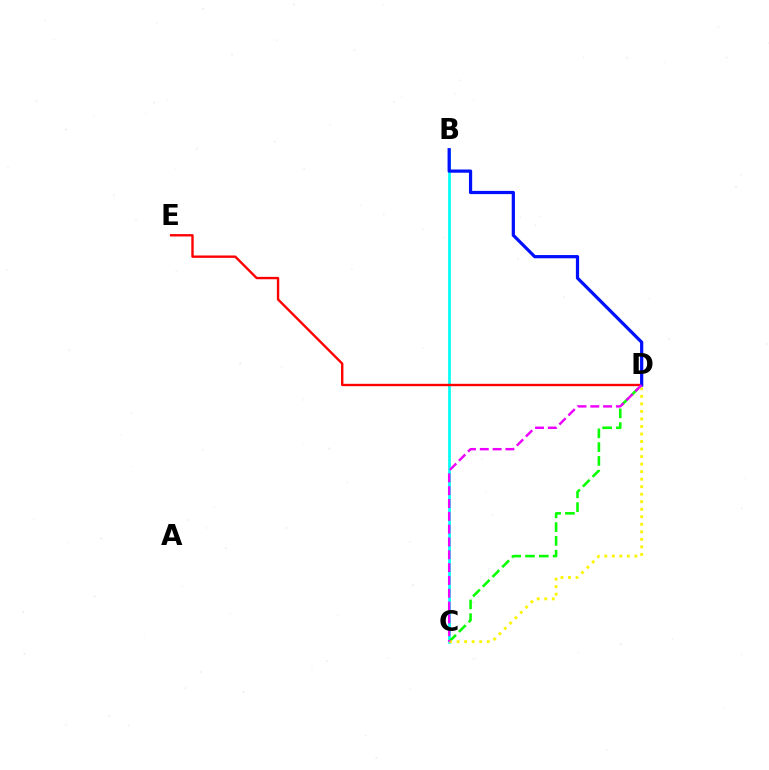{('B', 'C'): [{'color': '#00fff6', 'line_style': 'solid', 'thickness': 1.94}], ('D', 'E'): [{'color': '#ff0000', 'line_style': 'solid', 'thickness': 1.71}], ('C', 'D'): [{'color': '#08ff00', 'line_style': 'dashed', 'thickness': 1.87}, {'color': '#fcf500', 'line_style': 'dotted', 'thickness': 2.04}, {'color': '#ee00ff', 'line_style': 'dashed', 'thickness': 1.74}], ('B', 'D'): [{'color': '#0010ff', 'line_style': 'solid', 'thickness': 2.32}]}